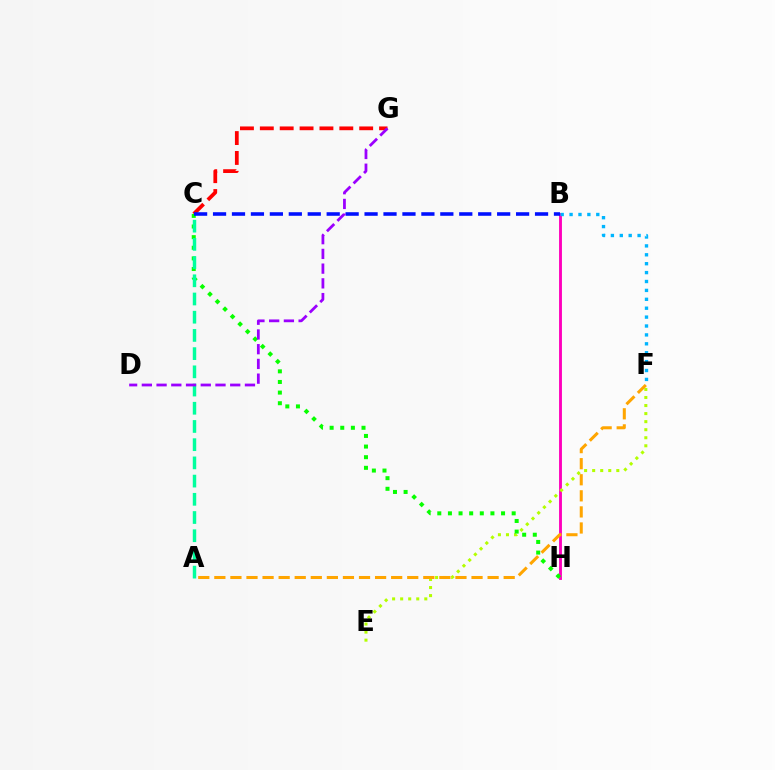{('B', 'H'): [{'color': '#ff00bd', 'line_style': 'solid', 'thickness': 2.07}], ('E', 'F'): [{'color': '#b3ff00', 'line_style': 'dotted', 'thickness': 2.19}], ('C', 'G'): [{'color': '#ff0000', 'line_style': 'dashed', 'thickness': 2.7}], ('C', 'H'): [{'color': '#08ff00', 'line_style': 'dotted', 'thickness': 2.89}], ('A', 'F'): [{'color': '#ffa500', 'line_style': 'dashed', 'thickness': 2.18}], ('A', 'C'): [{'color': '#00ff9d', 'line_style': 'dashed', 'thickness': 2.47}], ('B', 'F'): [{'color': '#00b5ff', 'line_style': 'dotted', 'thickness': 2.42}], ('B', 'C'): [{'color': '#0010ff', 'line_style': 'dashed', 'thickness': 2.57}], ('D', 'G'): [{'color': '#9b00ff', 'line_style': 'dashed', 'thickness': 2.0}]}